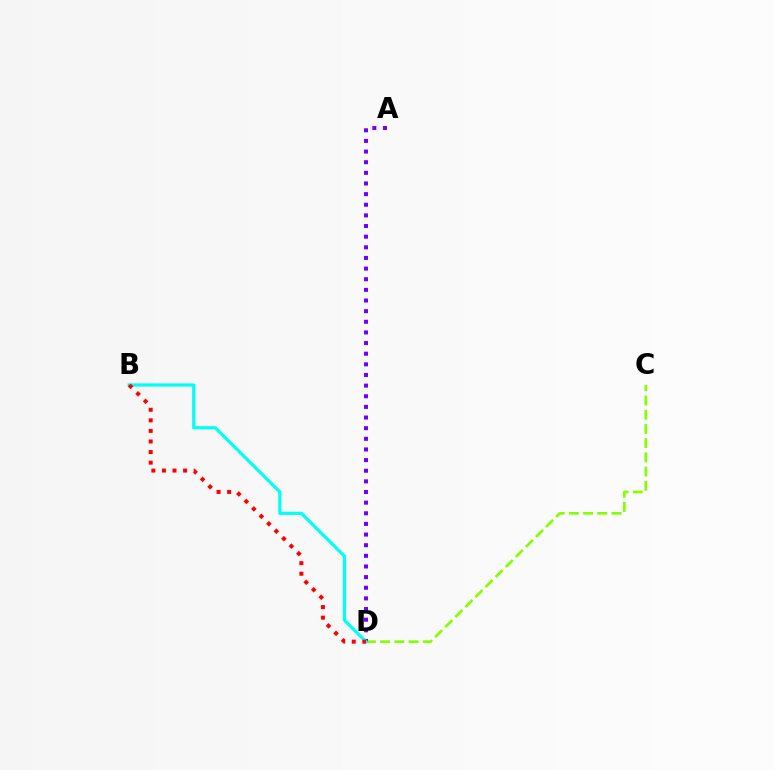{('C', 'D'): [{'color': '#84ff00', 'line_style': 'dashed', 'thickness': 1.93}], ('A', 'D'): [{'color': '#7200ff', 'line_style': 'dotted', 'thickness': 2.89}], ('B', 'D'): [{'color': '#00fff6', 'line_style': 'solid', 'thickness': 2.31}, {'color': '#ff0000', 'line_style': 'dotted', 'thickness': 2.87}]}